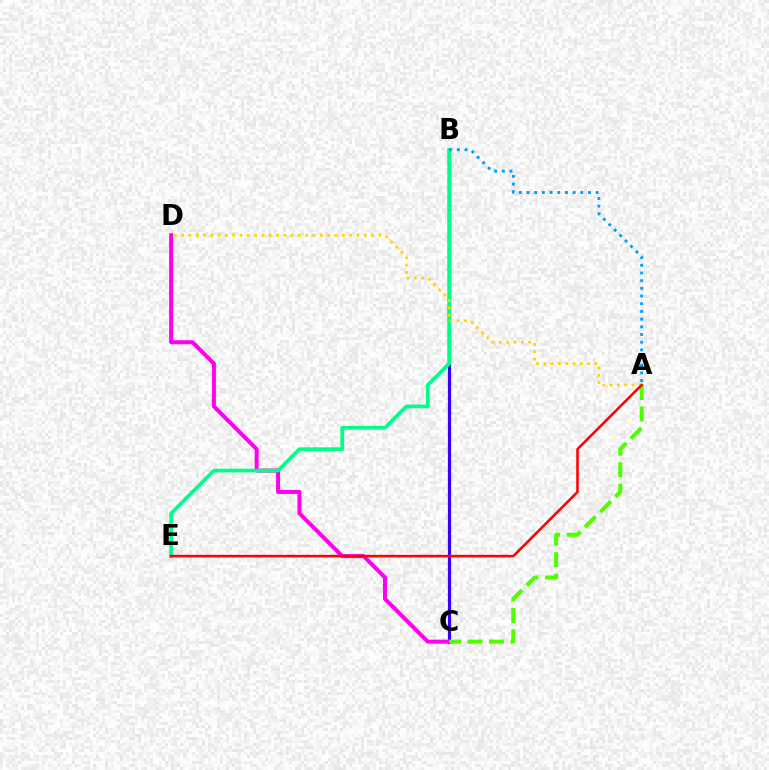{('B', 'C'): [{'color': '#3700ff', 'line_style': 'solid', 'thickness': 2.31}], ('C', 'D'): [{'color': '#ff00ed', 'line_style': 'solid', 'thickness': 2.88}], ('B', 'E'): [{'color': '#00ff86', 'line_style': 'solid', 'thickness': 2.66}], ('A', 'D'): [{'color': '#ffd500', 'line_style': 'dotted', 'thickness': 1.98}], ('A', 'B'): [{'color': '#009eff', 'line_style': 'dotted', 'thickness': 2.09}], ('A', 'C'): [{'color': '#4fff00', 'line_style': 'dashed', 'thickness': 2.92}], ('A', 'E'): [{'color': '#ff0000', 'line_style': 'solid', 'thickness': 1.83}]}